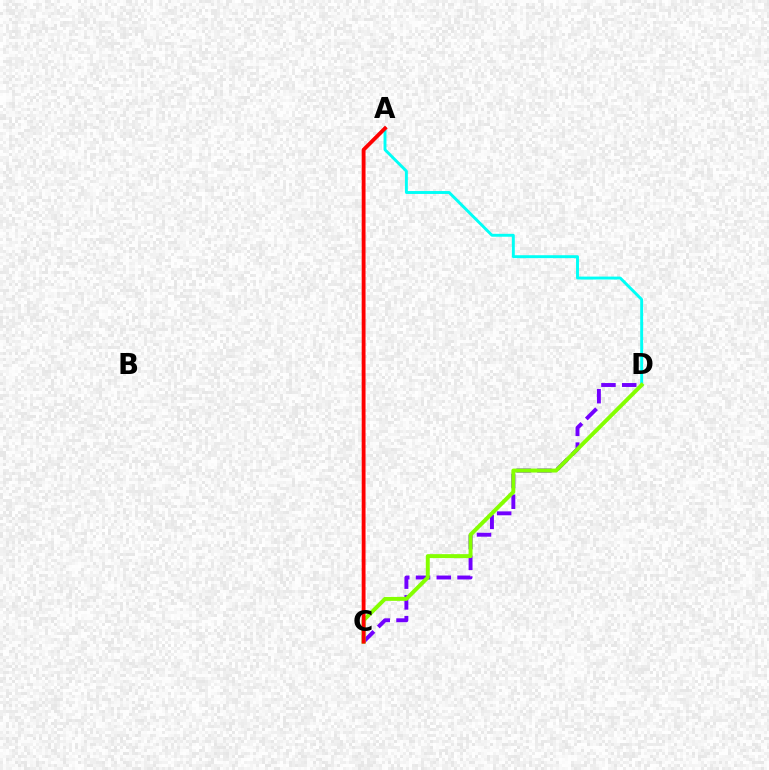{('C', 'D'): [{'color': '#7200ff', 'line_style': 'dashed', 'thickness': 2.82}, {'color': '#84ff00', 'line_style': 'solid', 'thickness': 2.83}], ('A', 'D'): [{'color': '#00fff6', 'line_style': 'solid', 'thickness': 2.09}], ('A', 'C'): [{'color': '#ff0000', 'line_style': 'solid', 'thickness': 2.76}]}